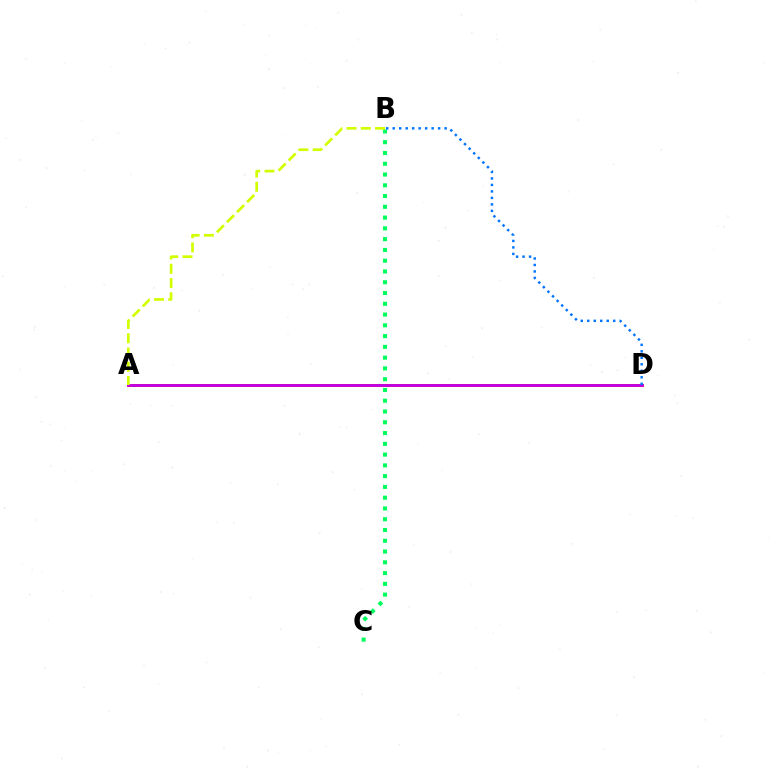{('B', 'C'): [{'color': '#00ff5c', 'line_style': 'dotted', 'thickness': 2.93}], ('A', 'D'): [{'color': '#ff0000', 'line_style': 'solid', 'thickness': 2.01}, {'color': '#b900ff', 'line_style': 'solid', 'thickness': 1.8}], ('B', 'D'): [{'color': '#0074ff', 'line_style': 'dotted', 'thickness': 1.76}], ('A', 'B'): [{'color': '#d1ff00', 'line_style': 'dashed', 'thickness': 1.94}]}